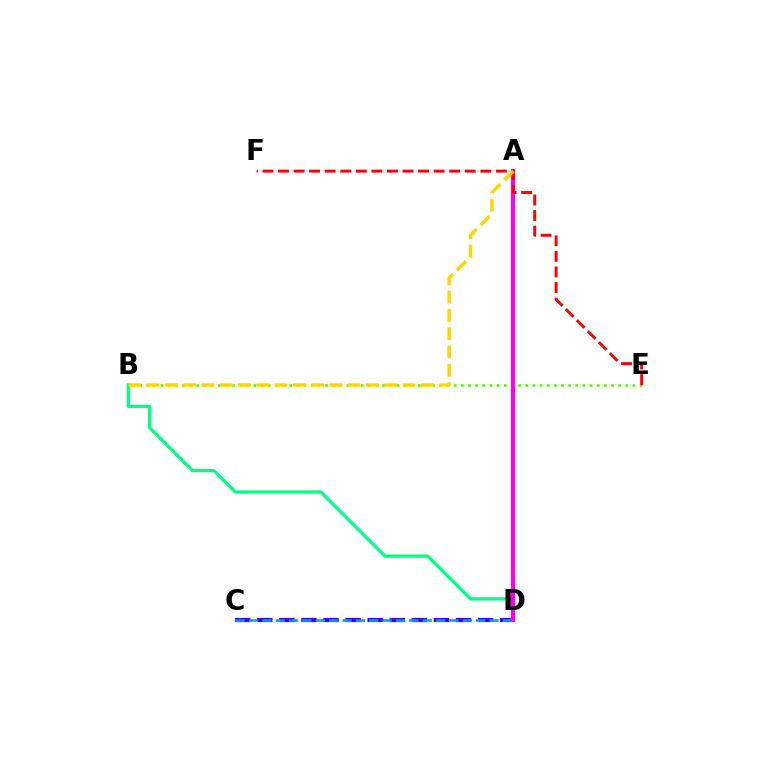{('B', 'E'): [{'color': '#4fff00', 'line_style': 'dotted', 'thickness': 1.94}], ('C', 'D'): [{'color': '#3700ff', 'line_style': 'dashed', 'thickness': 3.0}, {'color': '#009eff', 'line_style': 'dashed', 'thickness': 1.82}], ('B', 'D'): [{'color': '#00ff86', 'line_style': 'solid', 'thickness': 2.36}], ('A', 'D'): [{'color': '#ff00ed', 'line_style': 'solid', 'thickness': 2.99}], ('E', 'F'): [{'color': '#ff0000', 'line_style': 'dashed', 'thickness': 2.11}], ('A', 'B'): [{'color': '#ffd500', 'line_style': 'dashed', 'thickness': 2.48}]}